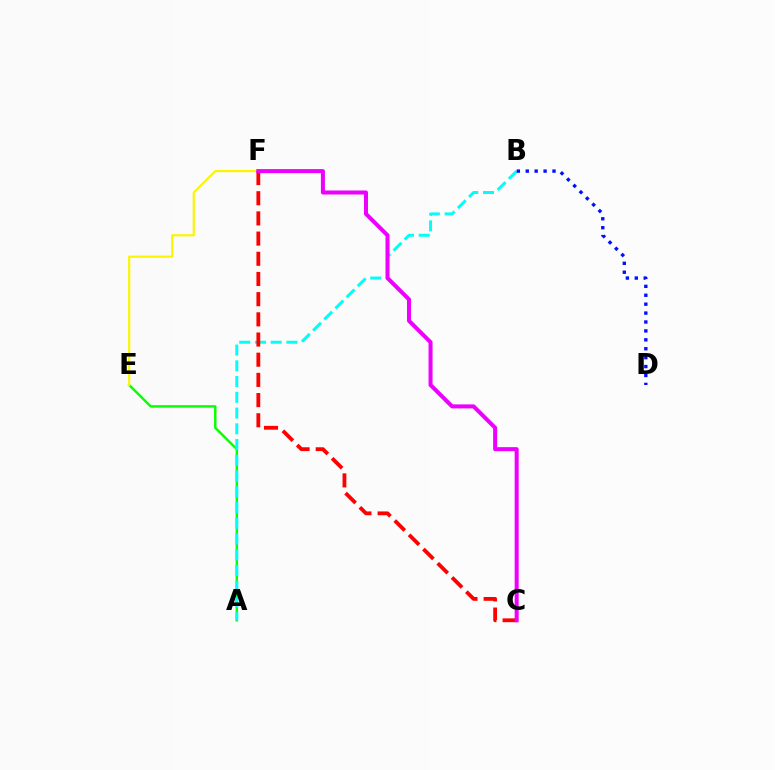{('A', 'E'): [{'color': '#08ff00', 'line_style': 'solid', 'thickness': 1.75}], ('A', 'B'): [{'color': '#00fff6', 'line_style': 'dashed', 'thickness': 2.14}], ('E', 'F'): [{'color': '#fcf500', 'line_style': 'solid', 'thickness': 1.57}], ('C', 'F'): [{'color': '#ff0000', 'line_style': 'dashed', 'thickness': 2.74}, {'color': '#ee00ff', 'line_style': 'solid', 'thickness': 2.9}], ('B', 'D'): [{'color': '#0010ff', 'line_style': 'dotted', 'thickness': 2.42}]}